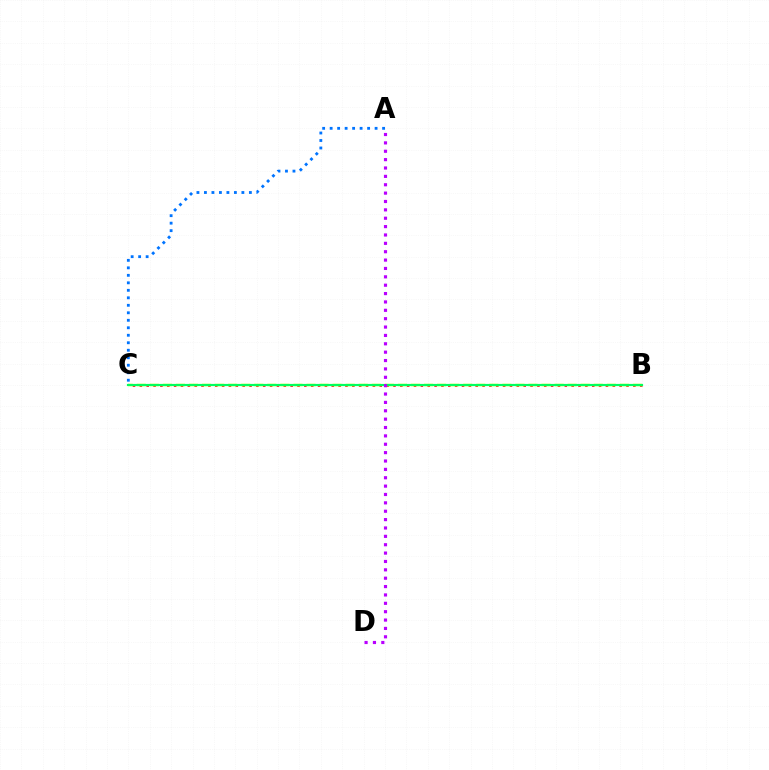{('A', 'C'): [{'color': '#0074ff', 'line_style': 'dotted', 'thickness': 2.04}], ('B', 'C'): [{'color': '#ff0000', 'line_style': 'dotted', 'thickness': 1.86}, {'color': '#d1ff00', 'line_style': 'dashed', 'thickness': 1.77}, {'color': '#00ff5c', 'line_style': 'solid', 'thickness': 1.57}], ('A', 'D'): [{'color': '#b900ff', 'line_style': 'dotted', 'thickness': 2.27}]}